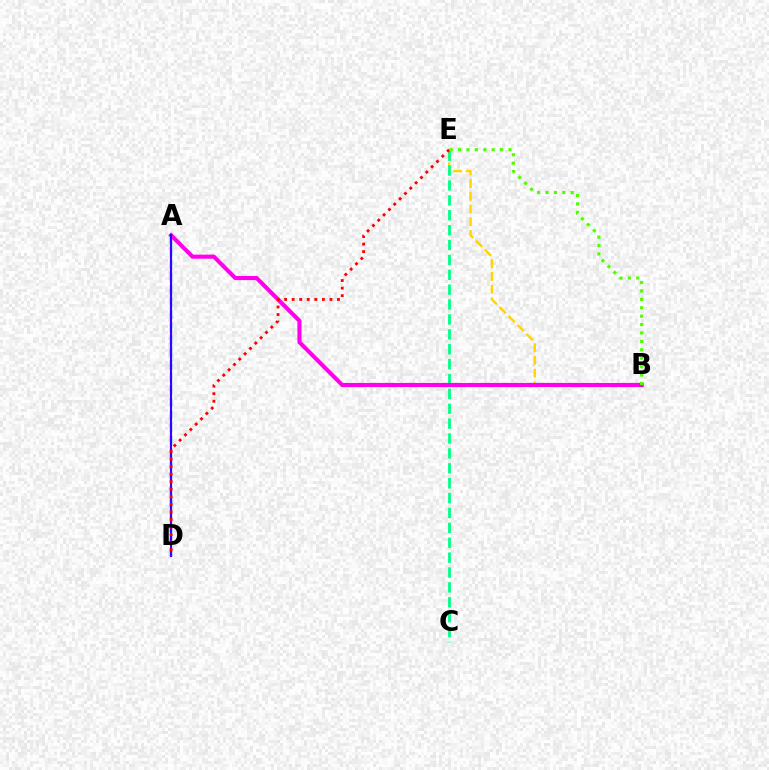{('A', 'D'): [{'color': '#009eff', 'line_style': 'dashed', 'thickness': 1.7}, {'color': '#3700ff', 'line_style': 'solid', 'thickness': 1.53}], ('B', 'E'): [{'color': '#ffd500', 'line_style': 'dashed', 'thickness': 1.73}, {'color': '#4fff00', 'line_style': 'dotted', 'thickness': 2.28}], ('C', 'E'): [{'color': '#00ff86', 'line_style': 'dashed', 'thickness': 2.02}], ('A', 'B'): [{'color': '#ff00ed', 'line_style': 'solid', 'thickness': 2.95}], ('D', 'E'): [{'color': '#ff0000', 'line_style': 'dotted', 'thickness': 2.05}]}